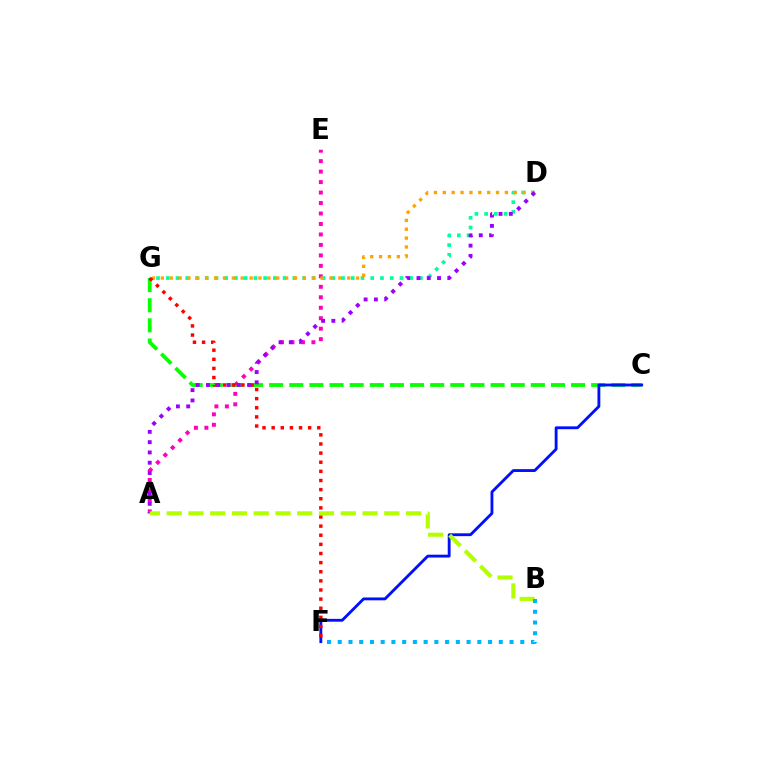{('C', 'G'): [{'color': '#08ff00', 'line_style': 'dashed', 'thickness': 2.73}], ('A', 'E'): [{'color': '#ff00bd', 'line_style': 'dotted', 'thickness': 2.84}], ('C', 'F'): [{'color': '#0010ff', 'line_style': 'solid', 'thickness': 2.05}], ('D', 'G'): [{'color': '#00ff9d', 'line_style': 'dotted', 'thickness': 2.65}, {'color': '#ffa500', 'line_style': 'dotted', 'thickness': 2.41}], ('F', 'G'): [{'color': '#ff0000', 'line_style': 'dotted', 'thickness': 2.48}], ('A', 'D'): [{'color': '#9b00ff', 'line_style': 'dotted', 'thickness': 2.79}], ('A', 'B'): [{'color': '#b3ff00', 'line_style': 'dashed', 'thickness': 2.96}], ('B', 'F'): [{'color': '#00b5ff', 'line_style': 'dotted', 'thickness': 2.92}]}